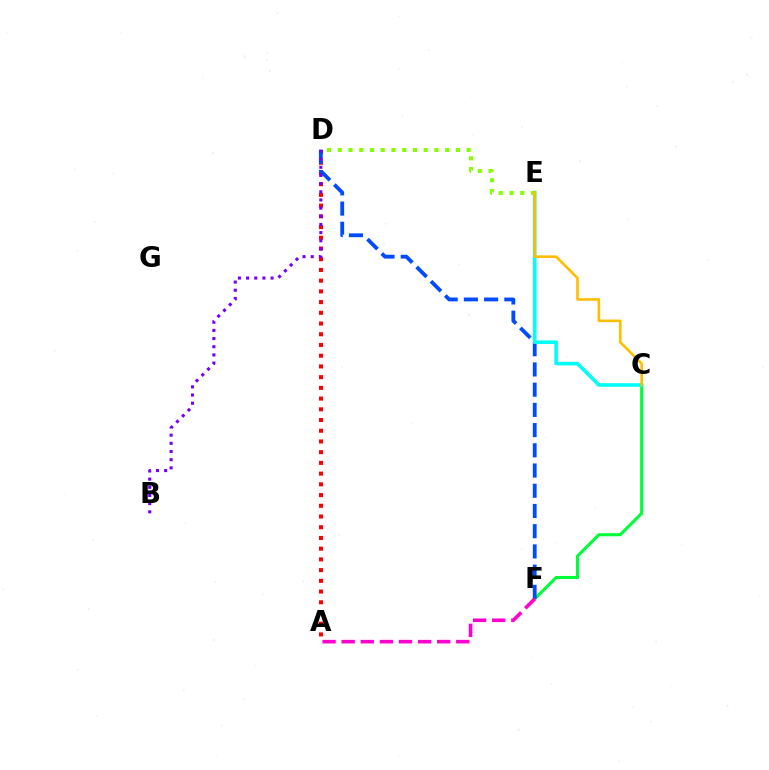{('C', 'F'): [{'color': '#00ff39', 'line_style': 'solid', 'thickness': 2.22}], ('A', 'D'): [{'color': '#ff0000', 'line_style': 'dotted', 'thickness': 2.91}], ('D', 'F'): [{'color': '#004bff', 'line_style': 'dashed', 'thickness': 2.75}], ('C', 'E'): [{'color': '#00fff6', 'line_style': 'solid', 'thickness': 2.61}, {'color': '#ffbd00', 'line_style': 'solid', 'thickness': 1.89}], ('A', 'F'): [{'color': '#ff00cf', 'line_style': 'dashed', 'thickness': 2.59}], ('B', 'D'): [{'color': '#7200ff', 'line_style': 'dotted', 'thickness': 2.22}], ('D', 'E'): [{'color': '#84ff00', 'line_style': 'dotted', 'thickness': 2.92}]}